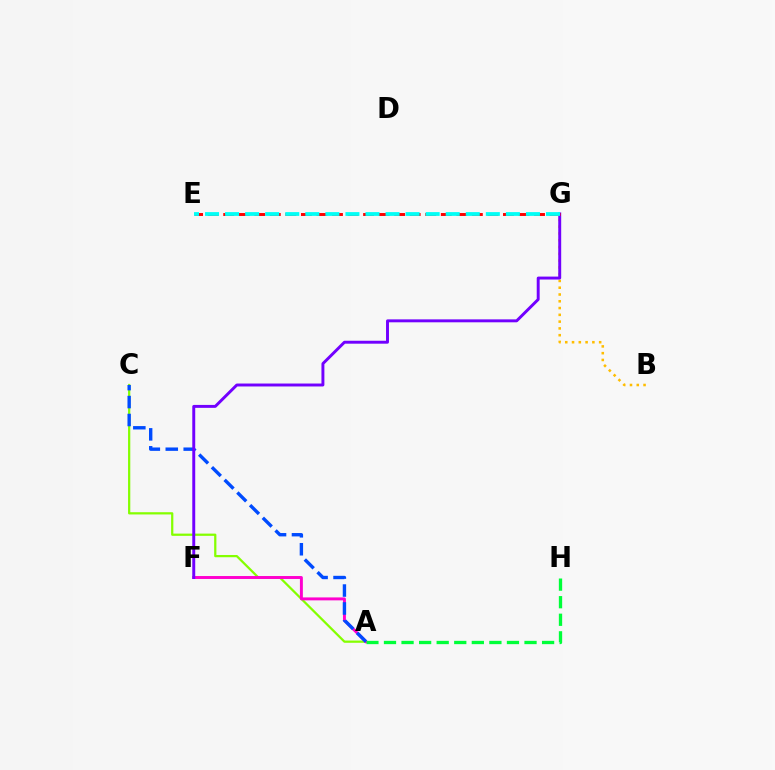{('A', 'C'): [{'color': '#84ff00', 'line_style': 'solid', 'thickness': 1.61}, {'color': '#004bff', 'line_style': 'dashed', 'thickness': 2.44}], ('B', 'G'): [{'color': '#ffbd00', 'line_style': 'dotted', 'thickness': 1.84}], ('A', 'F'): [{'color': '#ff00cf', 'line_style': 'solid', 'thickness': 2.12}], ('F', 'G'): [{'color': '#7200ff', 'line_style': 'solid', 'thickness': 2.11}], ('E', 'G'): [{'color': '#ff0000', 'line_style': 'dashed', 'thickness': 2.11}, {'color': '#00fff6', 'line_style': 'dashed', 'thickness': 2.72}], ('A', 'H'): [{'color': '#00ff39', 'line_style': 'dashed', 'thickness': 2.39}]}